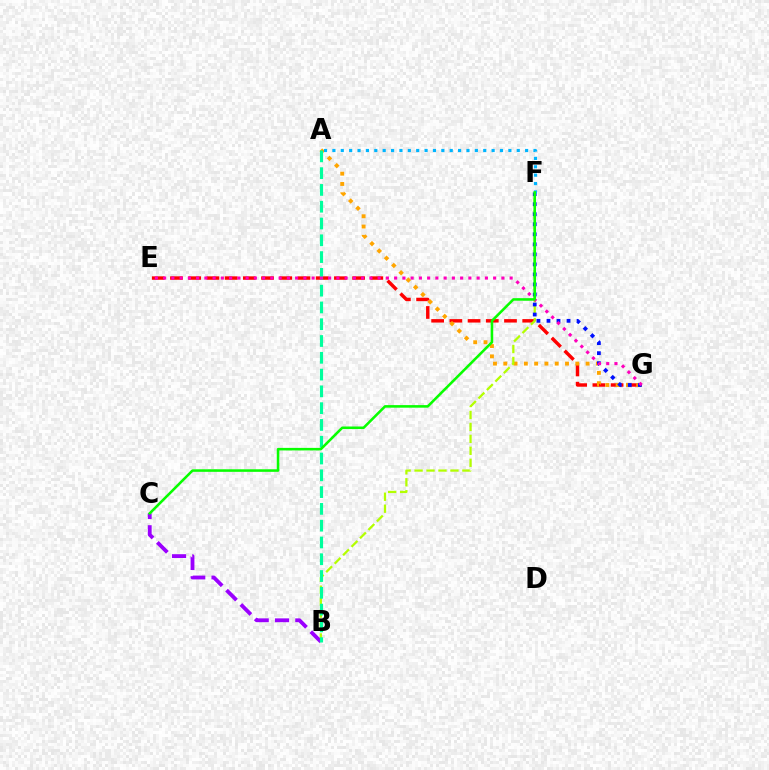{('E', 'G'): [{'color': '#ff0000', 'line_style': 'dashed', 'thickness': 2.47}, {'color': '#ff00bd', 'line_style': 'dotted', 'thickness': 2.24}], ('A', 'G'): [{'color': '#ffa500', 'line_style': 'dotted', 'thickness': 2.8}], ('B', 'F'): [{'color': '#b3ff00', 'line_style': 'dashed', 'thickness': 1.62}], ('F', 'G'): [{'color': '#0010ff', 'line_style': 'dotted', 'thickness': 2.73}], ('B', 'C'): [{'color': '#9b00ff', 'line_style': 'dashed', 'thickness': 2.76}], ('A', 'B'): [{'color': '#00ff9d', 'line_style': 'dashed', 'thickness': 2.28}], ('A', 'F'): [{'color': '#00b5ff', 'line_style': 'dotted', 'thickness': 2.28}], ('C', 'F'): [{'color': '#08ff00', 'line_style': 'solid', 'thickness': 1.85}]}